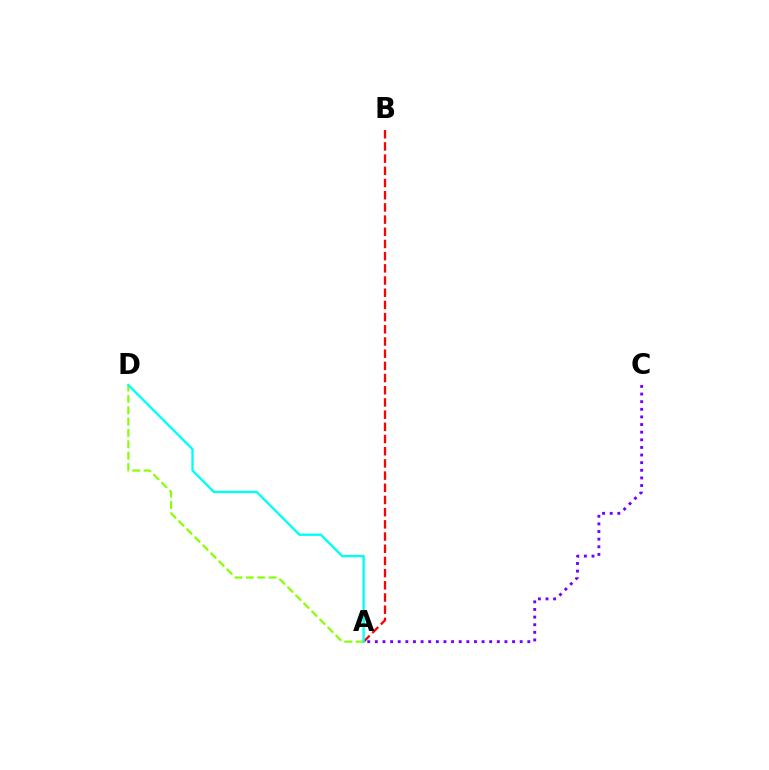{('A', 'C'): [{'color': '#7200ff', 'line_style': 'dotted', 'thickness': 2.07}], ('A', 'D'): [{'color': '#84ff00', 'line_style': 'dashed', 'thickness': 1.54}, {'color': '#00fff6', 'line_style': 'solid', 'thickness': 1.69}], ('A', 'B'): [{'color': '#ff0000', 'line_style': 'dashed', 'thickness': 1.66}]}